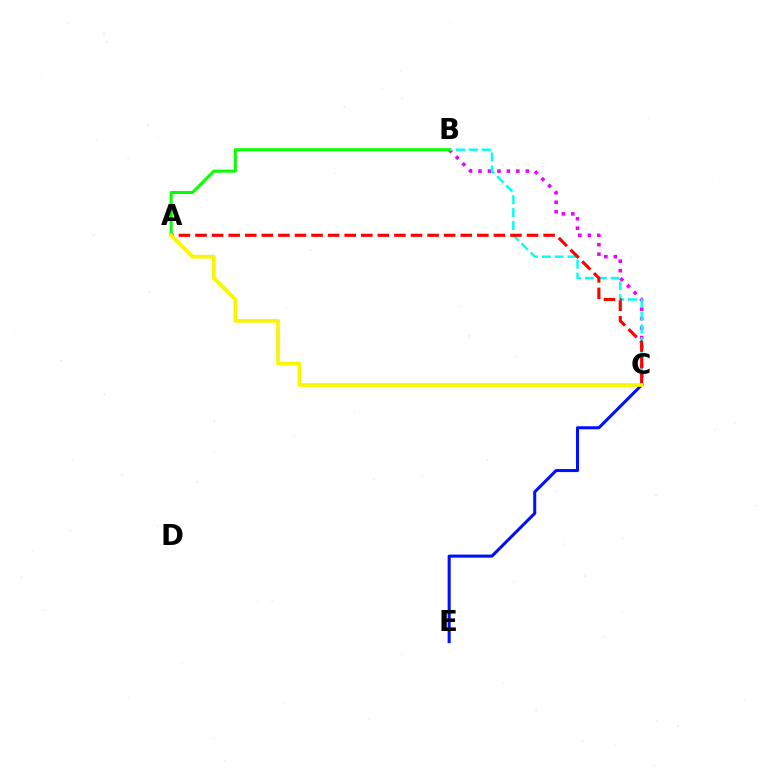{('B', 'C'): [{'color': '#ee00ff', 'line_style': 'dotted', 'thickness': 2.57}, {'color': '#00fff6', 'line_style': 'dashed', 'thickness': 1.75}], ('C', 'E'): [{'color': '#0010ff', 'line_style': 'solid', 'thickness': 2.19}], ('A', 'B'): [{'color': '#08ff00', 'line_style': 'solid', 'thickness': 2.18}], ('A', 'C'): [{'color': '#ff0000', 'line_style': 'dashed', 'thickness': 2.25}, {'color': '#fcf500', 'line_style': 'solid', 'thickness': 2.67}]}